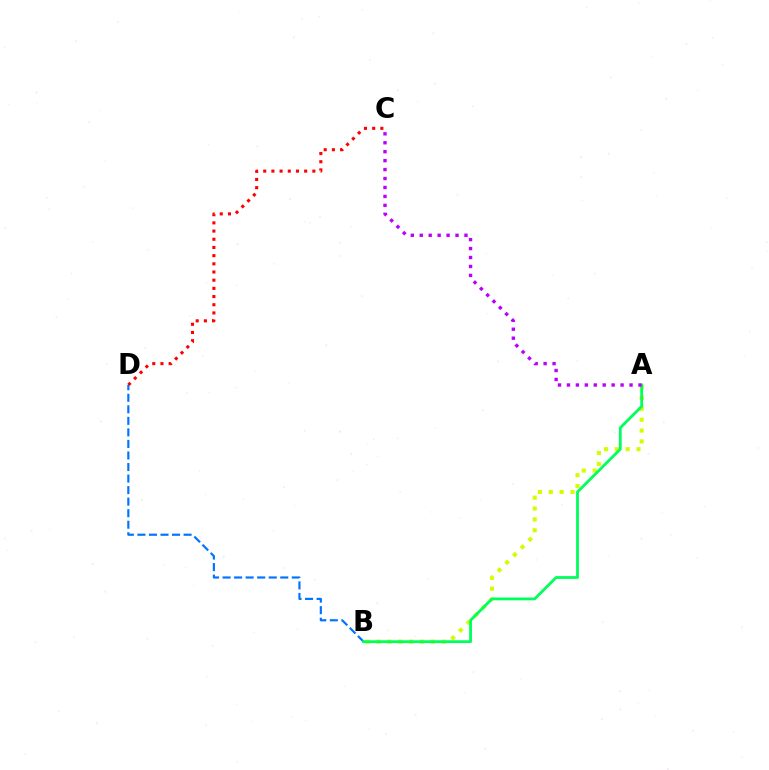{('A', 'B'): [{'color': '#d1ff00', 'line_style': 'dotted', 'thickness': 2.96}, {'color': '#00ff5c', 'line_style': 'solid', 'thickness': 2.01}], ('C', 'D'): [{'color': '#ff0000', 'line_style': 'dotted', 'thickness': 2.22}], ('B', 'D'): [{'color': '#0074ff', 'line_style': 'dashed', 'thickness': 1.57}], ('A', 'C'): [{'color': '#b900ff', 'line_style': 'dotted', 'thickness': 2.43}]}